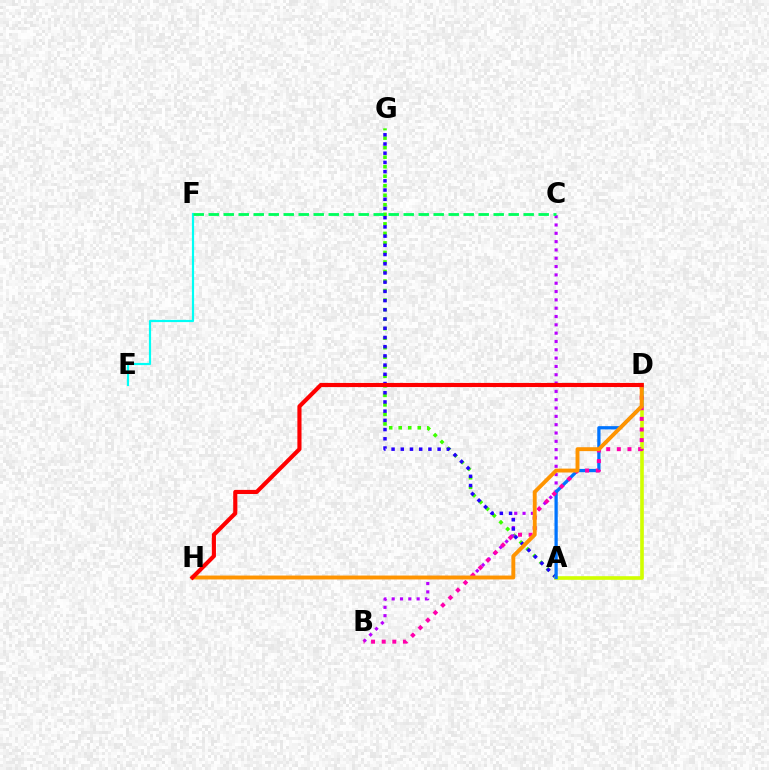{('A', 'G'): [{'color': '#3dff00', 'line_style': 'dotted', 'thickness': 2.59}, {'color': '#2500ff', 'line_style': 'dotted', 'thickness': 2.5}], ('B', 'C'): [{'color': '#b900ff', 'line_style': 'dotted', 'thickness': 2.26}], ('A', 'D'): [{'color': '#d1ff00', 'line_style': 'solid', 'thickness': 2.61}, {'color': '#0074ff', 'line_style': 'solid', 'thickness': 2.35}], ('E', 'F'): [{'color': '#00fff6', 'line_style': 'solid', 'thickness': 1.58}], ('B', 'D'): [{'color': '#ff00ac', 'line_style': 'dotted', 'thickness': 2.89}], ('D', 'H'): [{'color': '#ff9400', 'line_style': 'solid', 'thickness': 2.81}, {'color': '#ff0000', 'line_style': 'solid', 'thickness': 2.97}], ('C', 'F'): [{'color': '#00ff5c', 'line_style': 'dashed', 'thickness': 2.04}]}